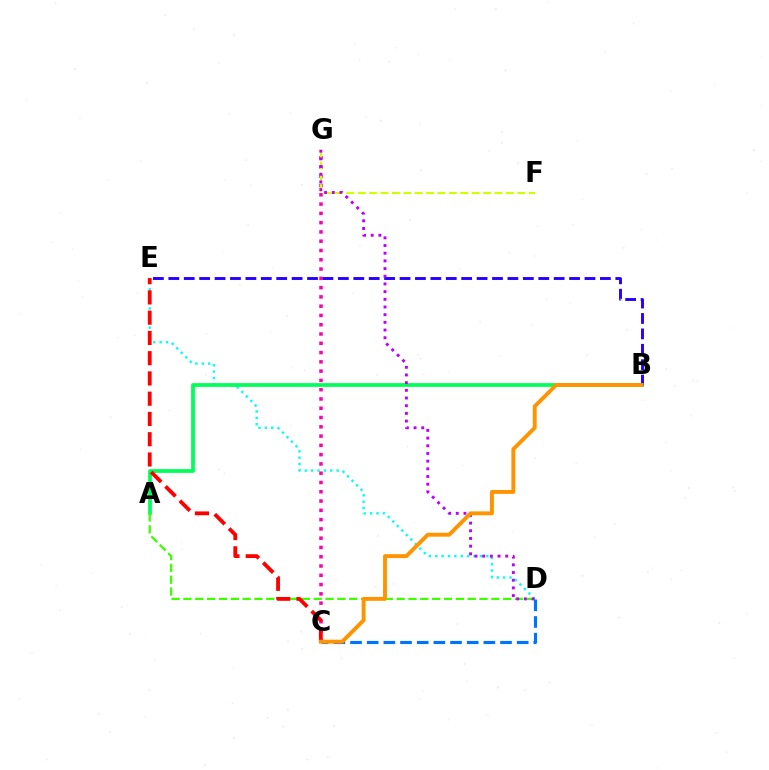{('D', 'E'): [{'color': '#00fff6', 'line_style': 'dotted', 'thickness': 1.73}], ('A', 'B'): [{'color': '#00ff5c', 'line_style': 'solid', 'thickness': 2.71}], ('A', 'D'): [{'color': '#3dff00', 'line_style': 'dashed', 'thickness': 1.61}], ('C', 'G'): [{'color': '#ff00ac', 'line_style': 'dotted', 'thickness': 2.52}], ('F', 'G'): [{'color': '#d1ff00', 'line_style': 'dashed', 'thickness': 1.55}], ('C', 'E'): [{'color': '#ff0000', 'line_style': 'dashed', 'thickness': 2.75}], ('C', 'D'): [{'color': '#0074ff', 'line_style': 'dashed', 'thickness': 2.26}], ('B', 'E'): [{'color': '#2500ff', 'line_style': 'dashed', 'thickness': 2.09}], ('D', 'G'): [{'color': '#b900ff', 'line_style': 'dotted', 'thickness': 2.09}], ('B', 'C'): [{'color': '#ff9400', 'line_style': 'solid', 'thickness': 2.8}]}